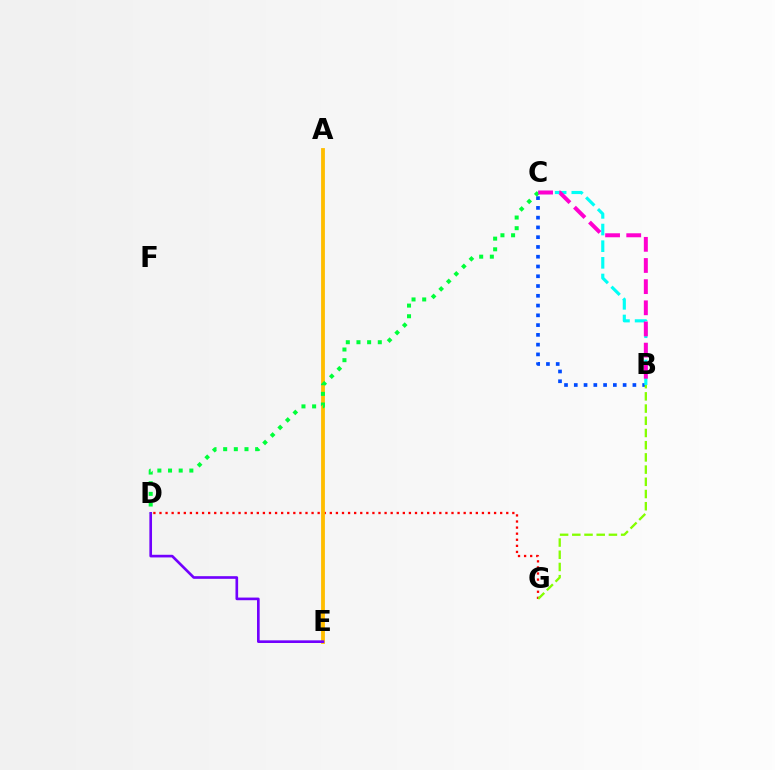{('D', 'G'): [{'color': '#ff0000', 'line_style': 'dotted', 'thickness': 1.65}], ('B', 'C'): [{'color': '#004bff', 'line_style': 'dotted', 'thickness': 2.65}, {'color': '#00fff6', 'line_style': 'dashed', 'thickness': 2.26}, {'color': '#ff00cf', 'line_style': 'dashed', 'thickness': 2.87}], ('A', 'E'): [{'color': '#ffbd00', 'line_style': 'solid', 'thickness': 2.75}], ('D', 'E'): [{'color': '#7200ff', 'line_style': 'solid', 'thickness': 1.91}], ('B', 'G'): [{'color': '#84ff00', 'line_style': 'dashed', 'thickness': 1.66}], ('C', 'D'): [{'color': '#00ff39', 'line_style': 'dotted', 'thickness': 2.9}]}